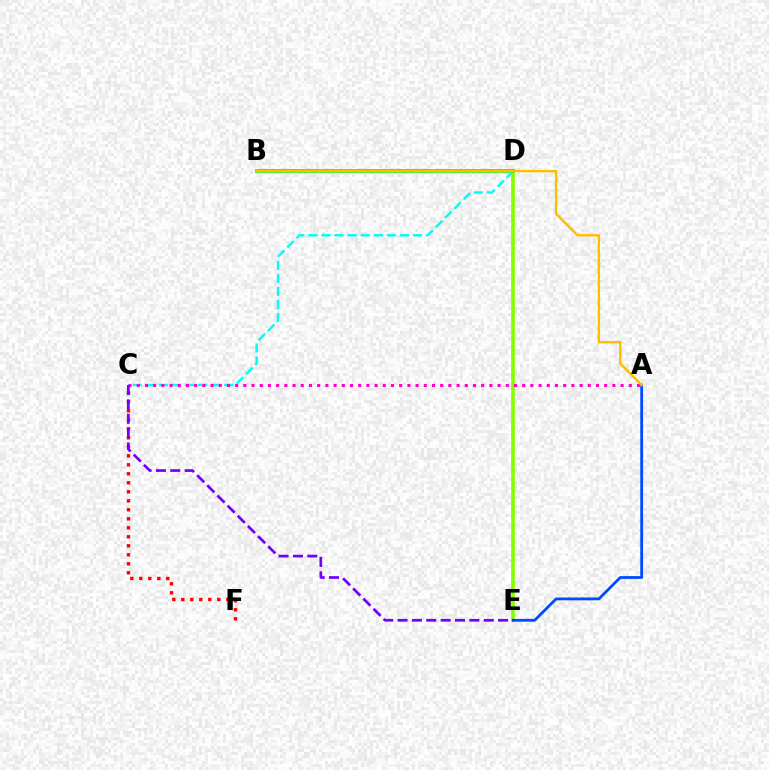{('C', 'D'): [{'color': '#00fff6', 'line_style': 'dashed', 'thickness': 1.78}], ('D', 'E'): [{'color': '#84ff00', 'line_style': 'solid', 'thickness': 2.64}], ('B', 'D'): [{'color': '#00ff39', 'line_style': 'solid', 'thickness': 2.75}], ('A', 'C'): [{'color': '#ff00cf', 'line_style': 'dotted', 'thickness': 2.23}], ('A', 'E'): [{'color': '#004bff', 'line_style': 'solid', 'thickness': 2.02}], ('C', 'F'): [{'color': '#ff0000', 'line_style': 'dotted', 'thickness': 2.45}], ('A', 'B'): [{'color': '#ffbd00', 'line_style': 'solid', 'thickness': 1.72}], ('C', 'E'): [{'color': '#7200ff', 'line_style': 'dashed', 'thickness': 1.95}]}